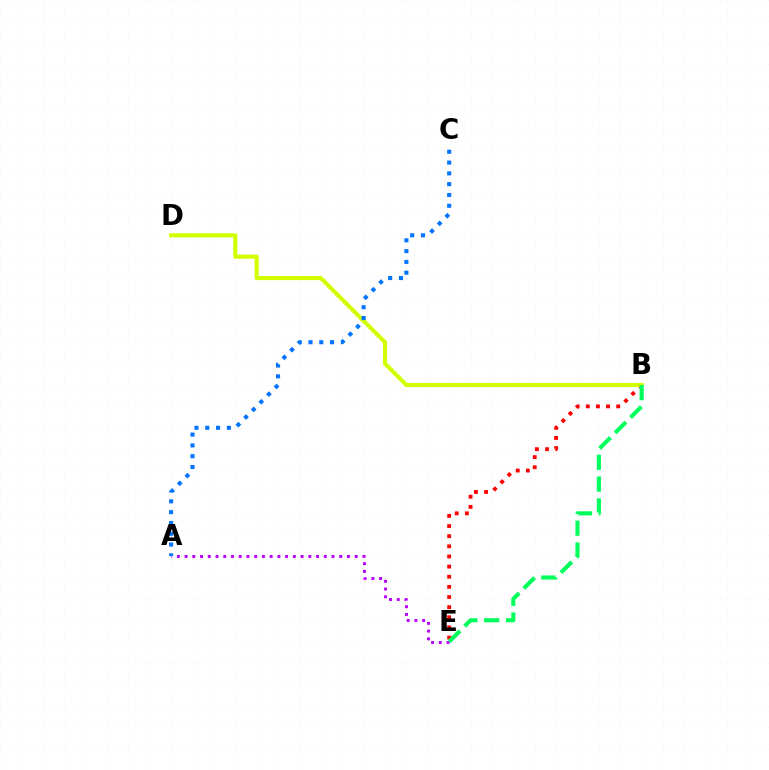{('B', 'E'): [{'color': '#ff0000', 'line_style': 'dotted', 'thickness': 2.75}, {'color': '#00ff5c', 'line_style': 'dashed', 'thickness': 2.97}], ('A', 'E'): [{'color': '#b900ff', 'line_style': 'dotted', 'thickness': 2.1}], ('B', 'D'): [{'color': '#d1ff00', 'line_style': 'solid', 'thickness': 2.96}], ('A', 'C'): [{'color': '#0074ff', 'line_style': 'dotted', 'thickness': 2.93}]}